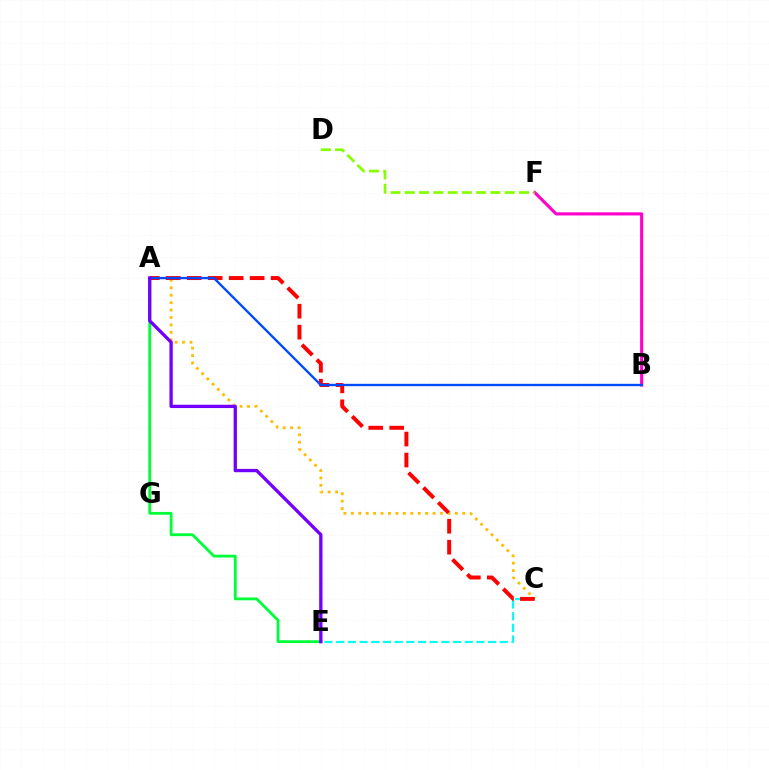{('A', 'C'): [{'color': '#ffbd00', 'line_style': 'dotted', 'thickness': 2.02}, {'color': '#ff0000', 'line_style': 'dashed', 'thickness': 2.85}], ('C', 'E'): [{'color': '#00fff6', 'line_style': 'dashed', 'thickness': 1.59}], ('A', 'E'): [{'color': '#00ff39', 'line_style': 'solid', 'thickness': 2.03}, {'color': '#7200ff', 'line_style': 'solid', 'thickness': 2.38}], ('B', 'F'): [{'color': '#ff00cf', 'line_style': 'solid', 'thickness': 2.25}], ('A', 'B'): [{'color': '#004bff', 'line_style': 'solid', 'thickness': 1.69}], ('D', 'F'): [{'color': '#84ff00', 'line_style': 'dashed', 'thickness': 1.94}]}